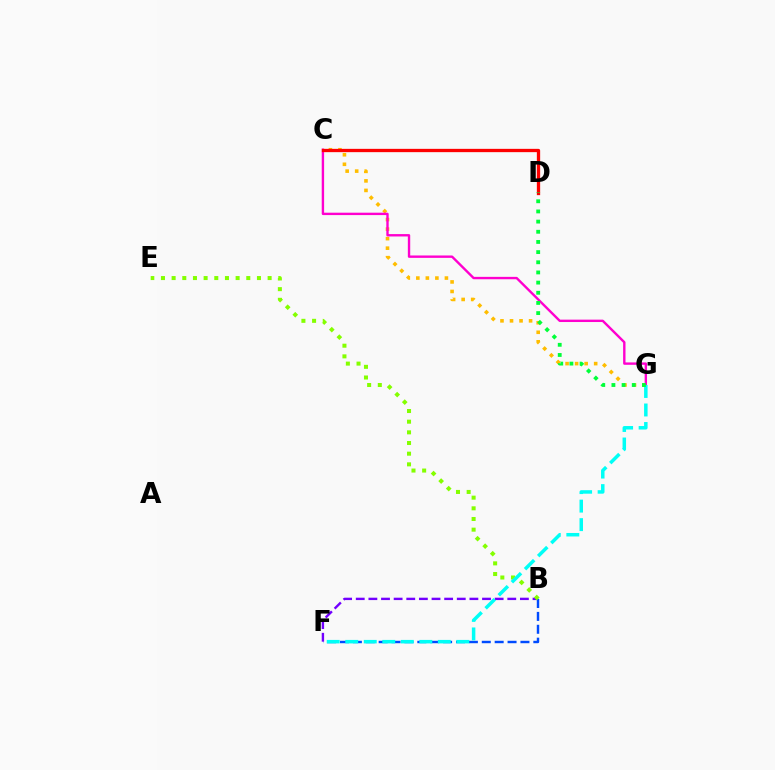{('C', 'G'): [{'color': '#ffbd00', 'line_style': 'dotted', 'thickness': 2.59}, {'color': '#ff00cf', 'line_style': 'solid', 'thickness': 1.72}], ('B', 'F'): [{'color': '#7200ff', 'line_style': 'dashed', 'thickness': 1.72}, {'color': '#004bff', 'line_style': 'dashed', 'thickness': 1.75}], ('B', 'E'): [{'color': '#84ff00', 'line_style': 'dotted', 'thickness': 2.9}], ('C', 'D'): [{'color': '#ff0000', 'line_style': 'solid', 'thickness': 2.38}], ('F', 'G'): [{'color': '#00fff6', 'line_style': 'dashed', 'thickness': 2.52}], ('D', 'G'): [{'color': '#00ff39', 'line_style': 'dotted', 'thickness': 2.76}]}